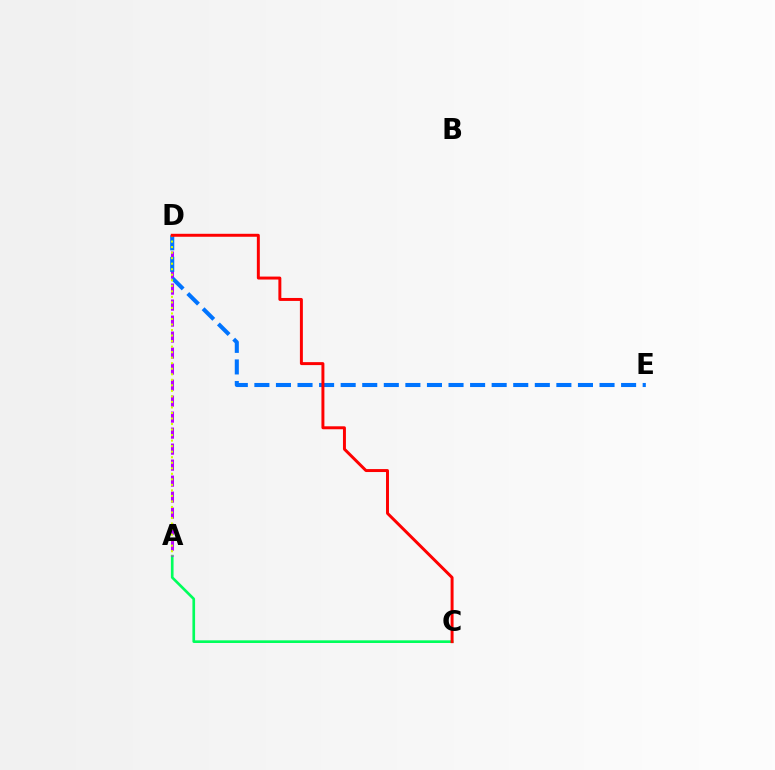{('A', 'C'): [{'color': '#00ff5c', 'line_style': 'solid', 'thickness': 1.91}], ('A', 'D'): [{'color': '#b900ff', 'line_style': 'dashed', 'thickness': 2.17}, {'color': '#d1ff00', 'line_style': 'dotted', 'thickness': 1.5}], ('D', 'E'): [{'color': '#0074ff', 'line_style': 'dashed', 'thickness': 2.93}], ('C', 'D'): [{'color': '#ff0000', 'line_style': 'solid', 'thickness': 2.13}]}